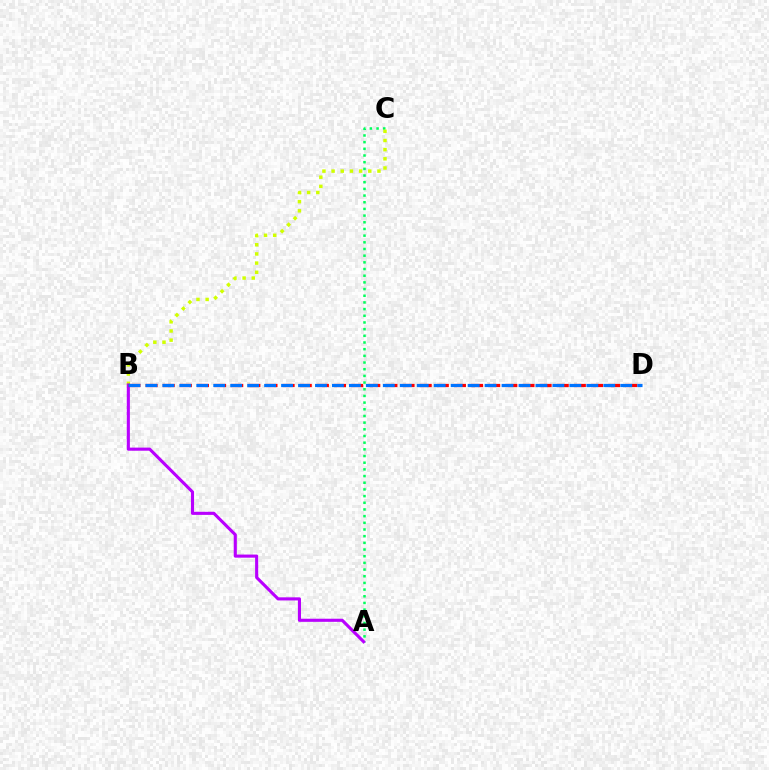{('A', 'C'): [{'color': '#00ff5c', 'line_style': 'dotted', 'thickness': 1.81}], ('B', 'C'): [{'color': '#d1ff00', 'line_style': 'dotted', 'thickness': 2.49}], ('A', 'B'): [{'color': '#b900ff', 'line_style': 'solid', 'thickness': 2.24}], ('B', 'D'): [{'color': '#ff0000', 'line_style': 'dashed', 'thickness': 2.33}, {'color': '#0074ff', 'line_style': 'dashed', 'thickness': 2.3}]}